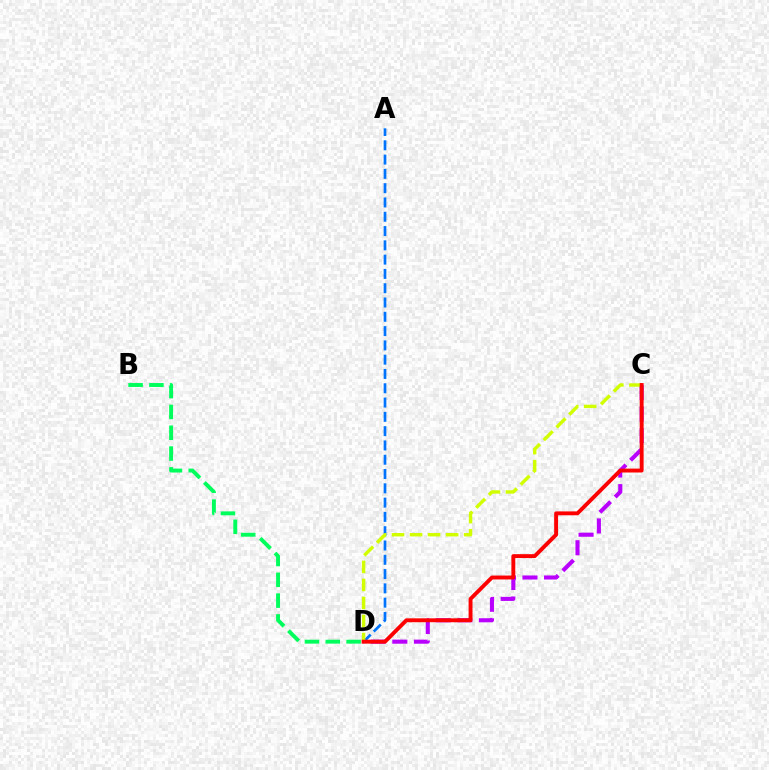{('C', 'D'): [{'color': '#b900ff', 'line_style': 'dashed', 'thickness': 2.93}, {'color': '#d1ff00', 'line_style': 'dashed', 'thickness': 2.45}, {'color': '#ff0000', 'line_style': 'solid', 'thickness': 2.81}], ('B', 'D'): [{'color': '#00ff5c', 'line_style': 'dashed', 'thickness': 2.83}], ('A', 'D'): [{'color': '#0074ff', 'line_style': 'dashed', 'thickness': 1.94}]}